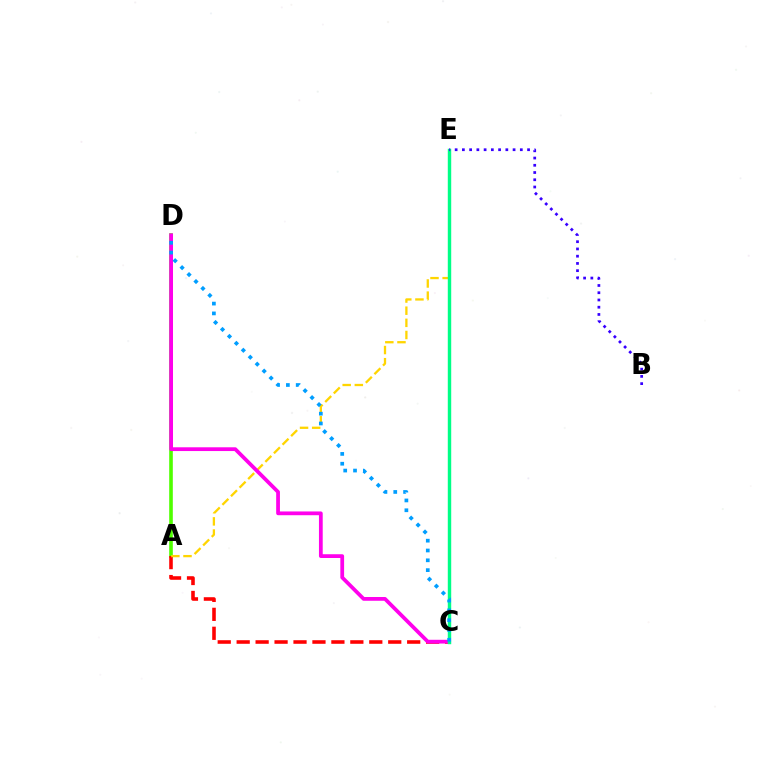{('A', 'D'): [{'color': '#4fff00', 'line_style': 'solid', 'thickness': 2.61}], ('A', 'C'): [{'color': '#ff0000', 'line_style': 'dashed', 'thickness': 2.57}], ('A', 'E'): [{'color': '#ffd500', 'line_style': 'dashed', 'thickness': 1.65}], ('C', 'D'): [{'color': '#ff00ed', 'line_style': 'solid', 'thickness': 2.71}, {'color': '#009eff', 'line_style': 'dotted', 'thickness': 2.67}], ('C', 'E'): [{'color': '#00ff86', 'line_style': 'solid', 'thickness': 2.46}], ('B', 'E'): [{'color': '#3700ff', 'line_style': 'dotted', 'thickness': 1.97}]}